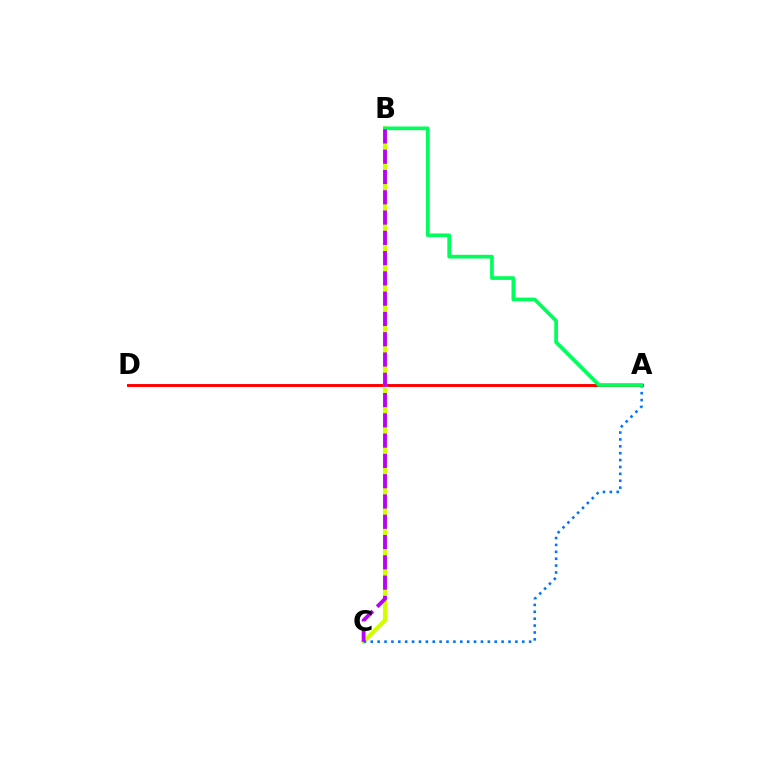{('A', 'D'): [{'color': '#ff0000', 'line_style': 'solid', 'thickness': 2.11}], ('B', 'C'): [{'color': '#d1ff00', 'line_style': 'solid', 'thickness': 2.99}, {'color': '#b900ff', 'line_style': 'dashed', 'thickness': 2.76}], ('A', 'C'): [{'color': '#0074ff', 'line_style': 'dotted', 'thickness': 1.87}], ('A', 'B'): [{'color': '#00ff5c', 'line_style': 'solid', 'thickness': 2.66}]}